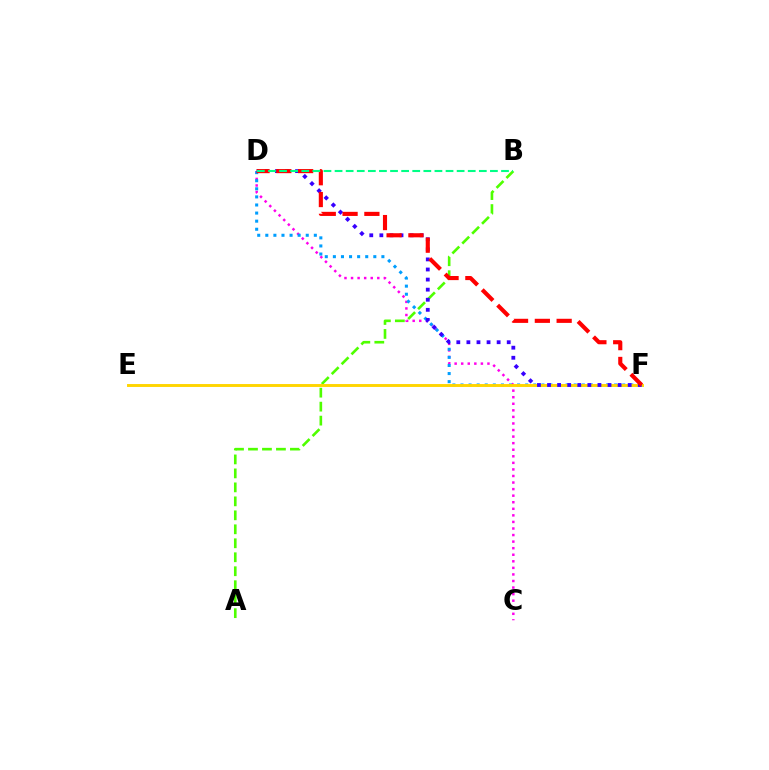{('C', 'D'): [{'color': '#ff00ed', 'line_style': 'dotted', 'thickness': 1.78}], ('D', 'F'): [{'color': '#009eff', 'line_style': 'dotted', 'thickness': 2.2}, {'color': '#3700ff', 'line_style': 'dotted', 'thickness': 2.74}, {'color': '#ff0000', 'line_style': 'dashed', 'thickness': 2.96}], ('A', 'B'): [{'color': '#4fff00', 'line_style': 'dashed', 'thickness': 1.9}], ('E', 'F'): [{'color': '#ffd500', 'line_style': 'solid', 'thickness': 2.1}], ('B', 'D'): [{'color': '#00ff86', 'line_style': 'dashed', 'thickness': 1.51}]}